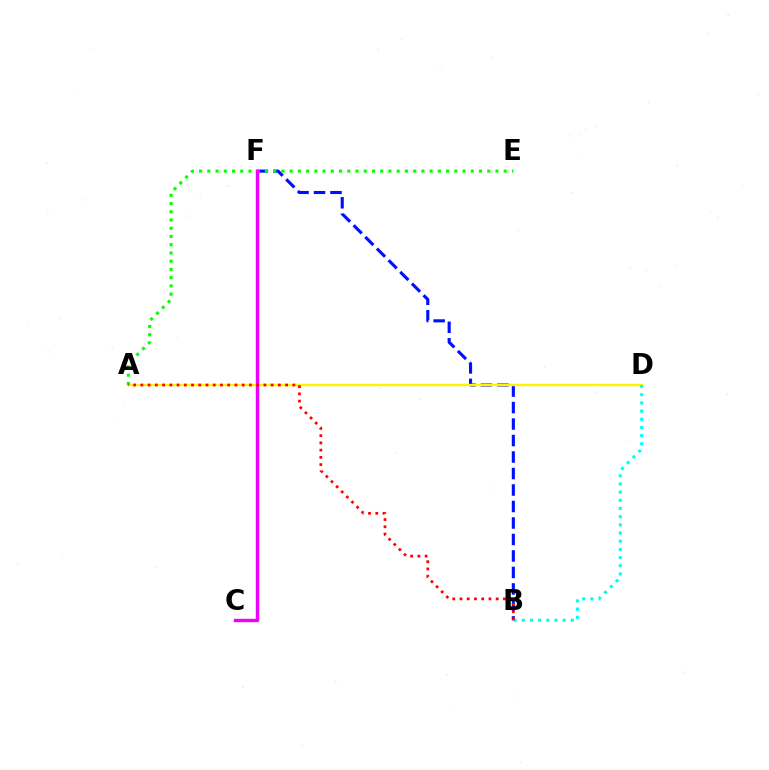{('B', 'F'): [{'color': '#0010ff', 'line_style': 'dashed', 'thickness': 2.24}], ('A', 'D'): [{'color': '#fcf500', 'line_style': 'solid', 'thickness': 1.72}], ('A', 'E'): [{'color': '#08ff00', 'line_style': 'dotted', 'thickness': 2.24}], ('B', 'D'): [{'color': '#00fff6', 'line_style': 'dotted', 'thickness': 2.22}], ('C', 'F'): [{'color': '#ee00ff', 'line_style': 'solid', 'thickness': 2.45}], ('A', 'B'): [{'color': '#ff0000', 'line_style': 'dotted', 'thickness': 1.97}]}